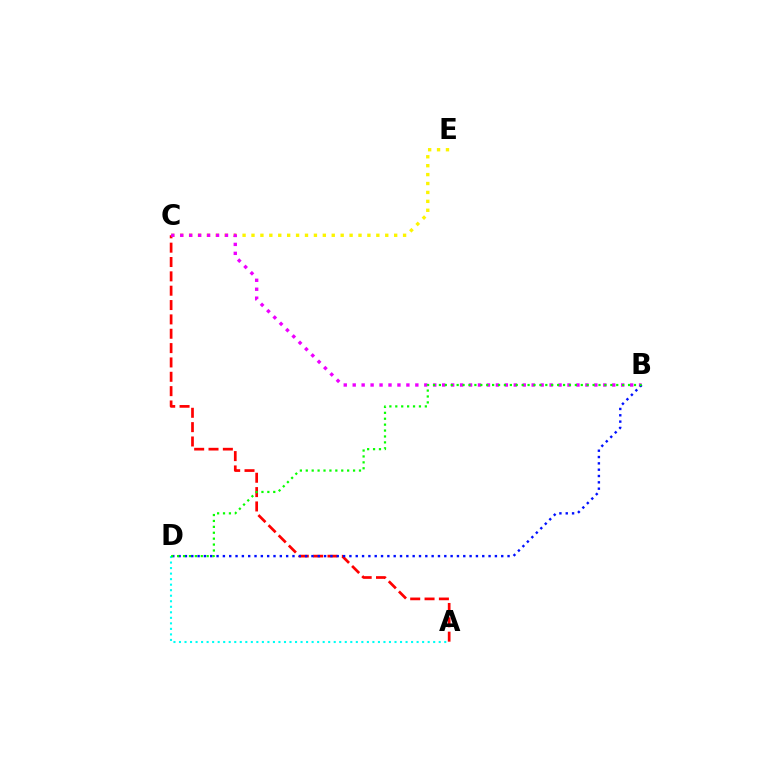{('C', 'E'): [{'color': '#fcf500', 'line_style': 'dotted', 'thickness': 2.42}], ('A', 'C'): [{'color': '#ff0000', 'line_style': 'dashed', 'thickness': 1.95}], ('B', 'C'): [{'color': '#ee00ff', 'line_style': 'dotted', 'thickness': 2.43}], ('B', 'D'): [{'color': '#0010ff', 'line_style': 'dotted', 'thickness': 1.72}, {'color': '#08ff00', 'line_style': 'dotted', 'thickness': 1.61}], ('A', 'D'): [{'color': '#00fff6', 'line_style': 'dotted', 'thickness': 1.5}]}